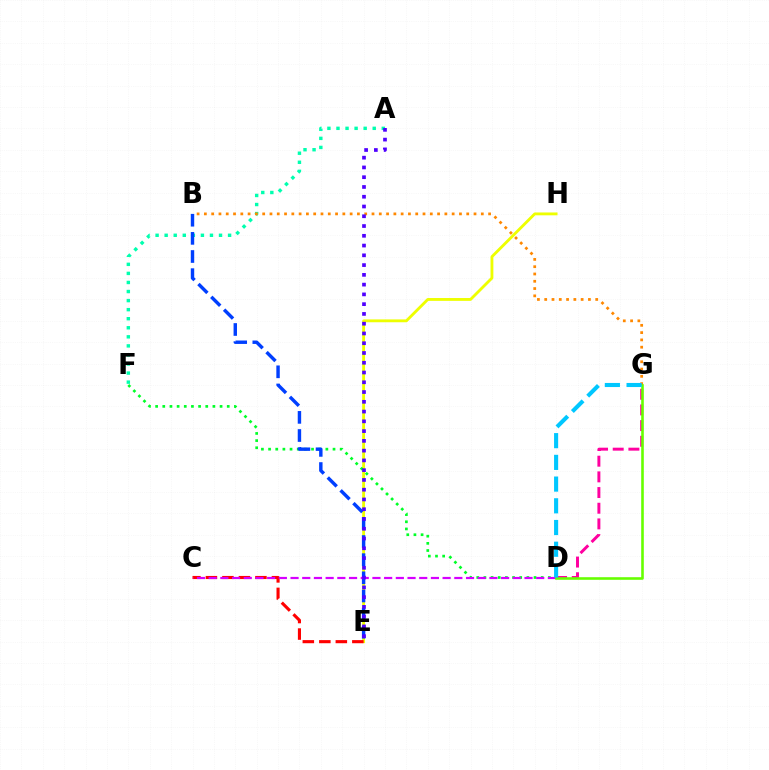{('E', 'H'): [{'color': '#eeff00', 'line_style': 'solid', 'thickness': 2.05}], ('A', 'F'): [{'color': '#00ffaf', 'line_style': 'dotted', 'thickness': 2.46}], ('D', 'F'): [{'color': '#00ff27', 'line_style': 'dotted', 'thickness': 1.95}], ('B', 'E'): [{'color': '#003fff', 'line_style': 'dashed', 'thickness': 2.46}], ('B', 'G'): [{'color': '#ff8800', 'line_style': 'dotted', 'thickness': 1.98}], ('C', 'E'): [{'color': '#ff0000', 'line_style': 'dashed', 'thickness': 2.24}], ('C', 'D'): [{'color': '#d600ff', 'line_style': 'dashed', 'thickness': 1.59}], ('A', 'E'): [{'color': '#4f00ff', 'line_style': 'dotted', 'thickness': 2.65}], ('D', 'G'): [{'color': '#ff00a0', 'line_style': 'dashed', 'thickness': 2.13}, {'color': '#66ff00', 'line_style': 'solid', 'thickness': 1.87}, {'color': '#00c7ff', 'line_style': 'dashed', 'thickness': 2.95}]}